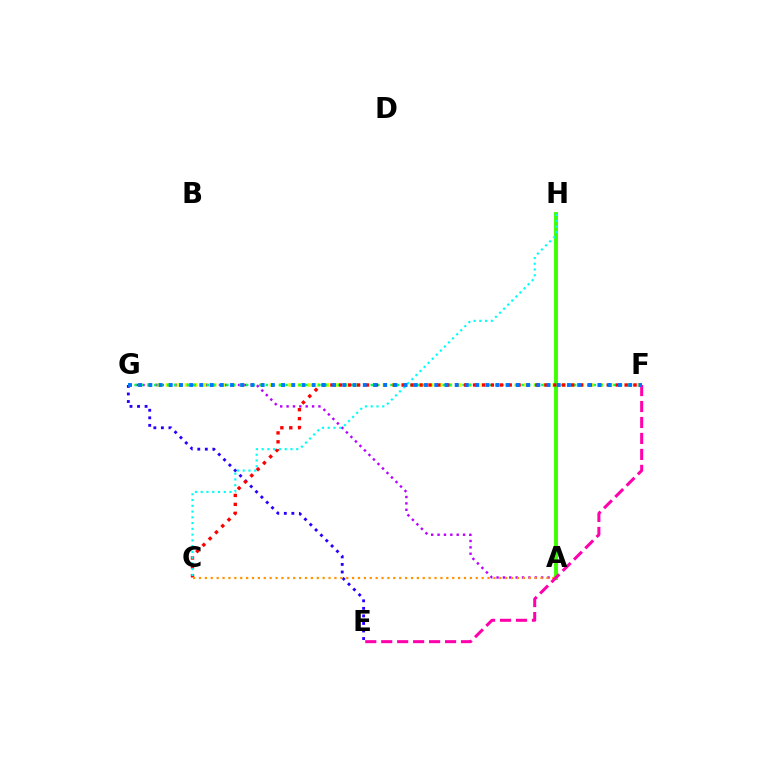{('F', 'G'): [{'color': '#d1ff00', 'line_style': 'dotted', 'thickness': 2.56}, {'color': '#00ff5c', 'line_style': 'dotted', 'thickness': 1.78}, {'color': '#0074ff', 'line_style': 'dotted', 'thickness': 2.77}], ('A', 'G'): [{'color': '#b900ff', 'line_style': 'dotted', 'thickness': 1.73}], ('A', 'H'): [{'color': '#3dff00', 'line_style': 'solid', 'thickness': 2.81}], ('E', 'G'): [{'color': '#2500ff', 'line_style': 'dotted', 'thickness': 2.05}], ('C', 'F'): [{'color': '#ff0000', 'line_style': 'dotted', 'thickness': 2.42}], ('A', 'C'): [{'color': '#ff9400', 'line_style': 'dotted', 'thickness': 1.6}], ('E', 'F'): [{'color': '#ff00ac', 'line_style': 'dashed', 'thickness': 2.17}], ('C', 'H'): [{'color': '#00fff6', 'line_style': 'dotted', 'thickness': 1.57}]}